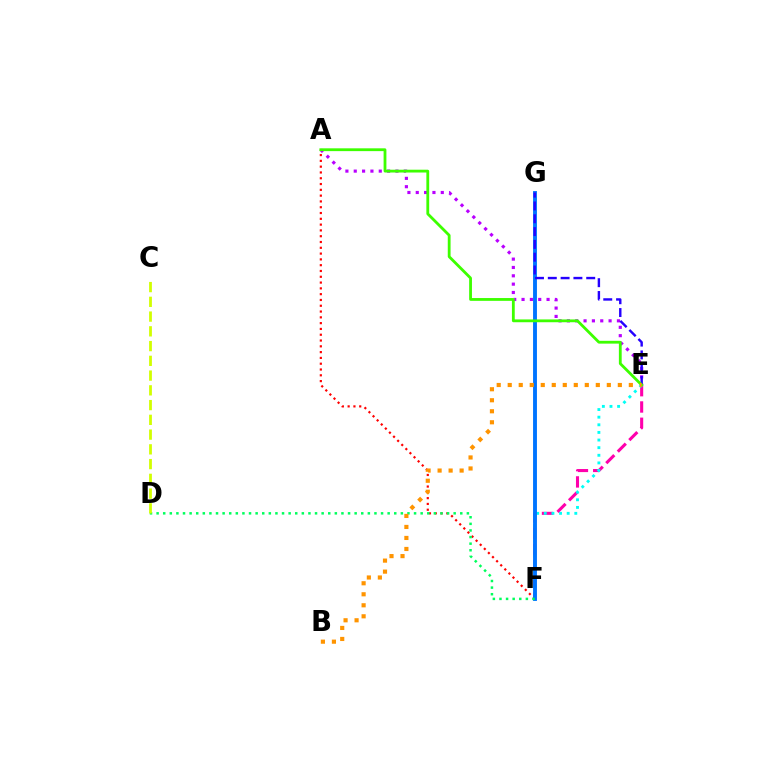{('E', 'F'): [{'color': '#ff00ac', 'line_style': 'dashed', 'thickness': 2.21}, {'color': '#00fff6', 'line_style': 'dotted', 'thickness': 2.07}], ('A', 'F'): [{'color': '#ff0000', 'line_style': 'dotted', 'thickness': 1.57}], ('A', 'E'): [{'color': '#b900ff', 'line_style': 'dotted', 'thickness': 2.27}, {'color': '#3dff00', 'line_style': 'solid', 'thickness': 2.02}], ('F', 'G'): [{'color': '#0074ff', 'line_style': 'solid', 'thickness': 2.79}], ('E', 'G'): [{'color': '#2500ff', 'line_style': 'dashed', 'thickness': 1.74}], ('D', 'F'): [{'color': '#00ff5c', 'line_style': 'dotted', 'thickness': 1.79}], ('B', 'E'): [{'color': '#ff9400', 'line_style': 'dotted', 'thickness': 2.99}], ('C', 'D'): [{'color': '#d1ff00', 'line_style': 'dashed', 'thickness': 2.0}]}